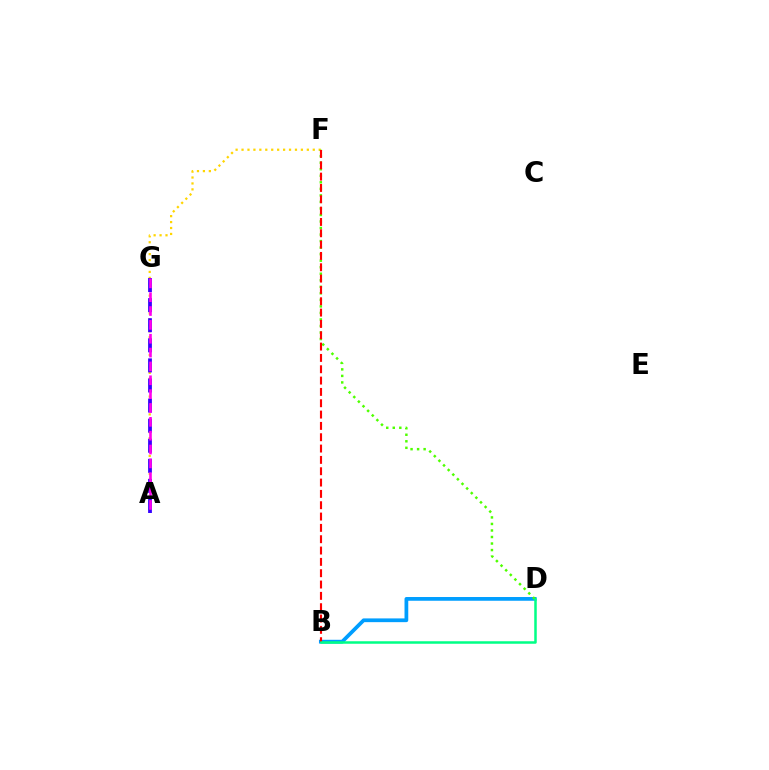{('A', 'F'): [{'color': '#ffd500', 'line_style': 'dotted', 'thickness': 1.61}], ('B', 'D'): [{'color': '#009eff', 'line_style': 'solid', 'thickness': 2.7}, {'color': '#00ff86', 'line_style': 'solid', 'thickness': 1.8}], ('A', 'G'): [{'color': '#3700ff', 'line_style': 'dashed', 'thickness': 2.73}, {'color': '#ff00ed', 'line_style': 'dashed', 'thickness': 1.88}], ('D', 'F'): [{'color': '#4fff00', 'line_style': 'dotted', 'thickness': 1.77}], ('B', 'F'): [{'color': '#ff0000', 'line_style': 'dashed', 'thickness': 1.54}]}